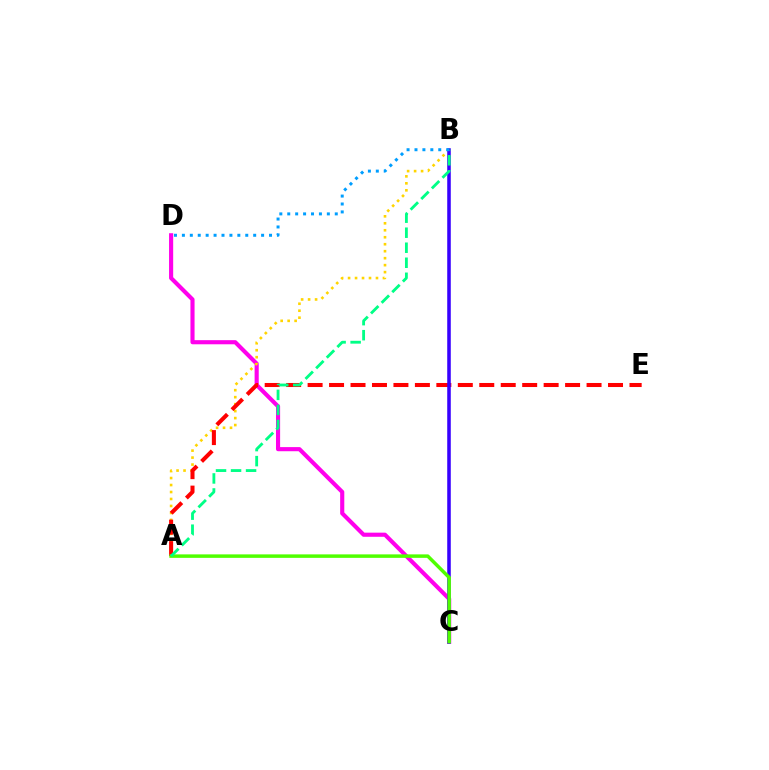{('C', 'D'): [{'color': '#ff00ed', 'line_style': 'solid', 'thickness': 2.97}], ('A', 'B'): [{'color': '#ffd500', 'line_style': 'dotted', 'thickness': 1.9}, {'color': '#00ff86', 'line_style': 'dashed', 'thickness': 2.04}], ('A', 'E'): [{'color': '#ff0000', 'line_style': 'dashed', 'thickness': 2.92}], ('B', 'C'): [{'color': '#3700ff', 'line_style': 'solid', 'thickness': 2.55}], ('A', 'C'): [{'color': '#4fff00', 'line_style': 'solid', 'thickness': 2.51}], ('B', 'D'): [{'color': '#009eff', 'line_style': 'dotted', 'thickness': 2.15}]}